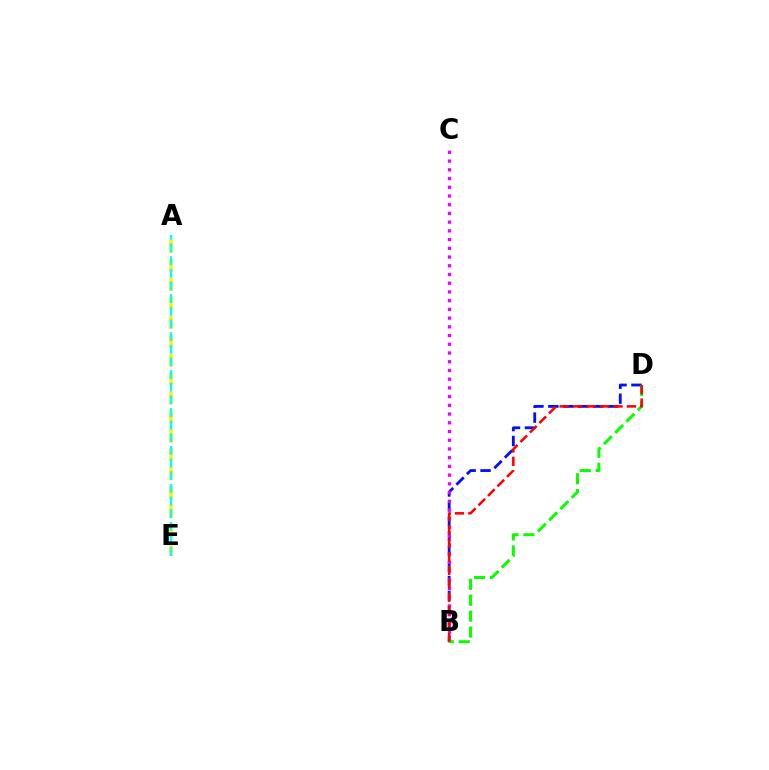{('A', 'E'): [{'color': '#fcf500', 'line_style': 'dashed', 'thickness': 2.57}, {'color': '#00fff6', 'line_style': 'dashed', 'thickness': 1.72}], ('B', 'D'): [{'color': '#0010ff', 'line_style': 'dashed', 'thickness': 2.03}, {'color': '#08ff00', 'line_style': 'dashed', 'thickness': 2.16}, {'color': '#ff0000', 'line_style': 'dashed', 'thickness': 1.83}], ('B', 'C'): [{'color': '#ee00ff', 'line_style': 'dotted', 'thickness': 2.37}]}